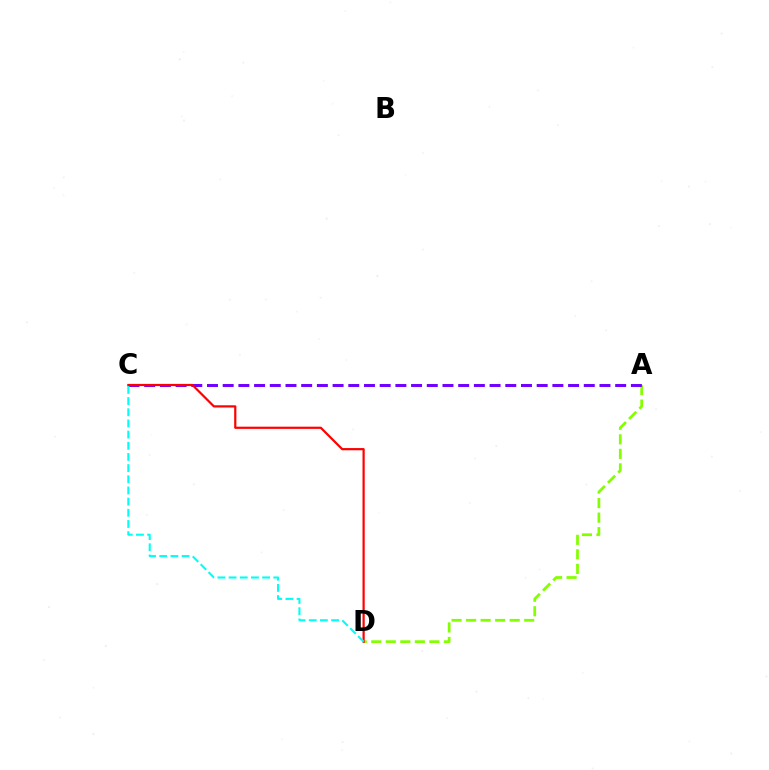{('A', 'D'): [{'color': '#84ff00', 'line_style': 'dashed', 'thickness': 1.97}], ('A', 'C'): [{'color': '#7200ff', 'line_style': 'dashed', 'thickness': 2.13}], ('C', 'D'): [{'color': '#ff0000', 'line_style': 'solid', 'thickness': 1.58}, {'color': '#00fff6', 'line_style': 'dashed', 'thickness': 1.52}]}